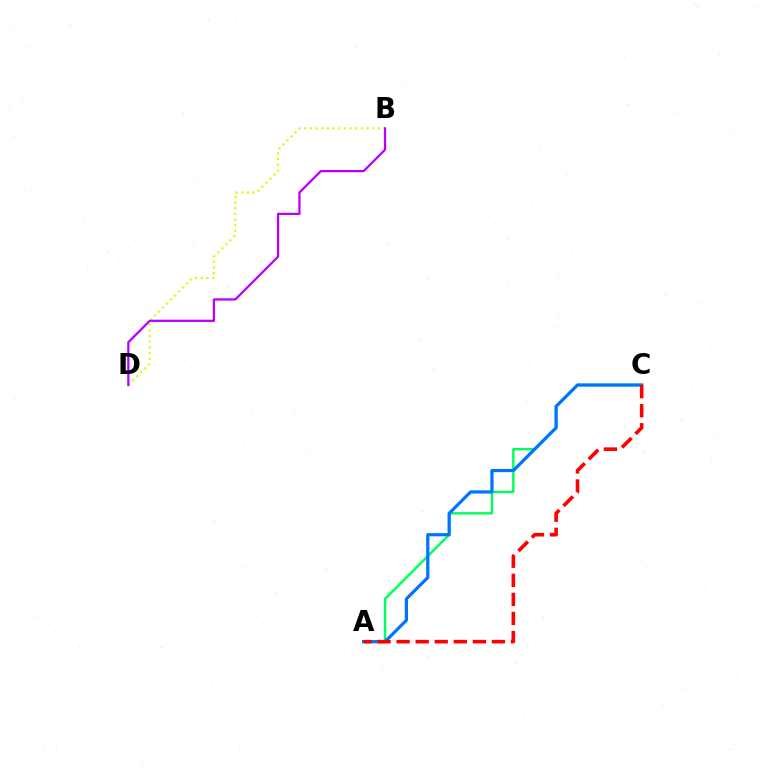{('B', 'D'): [{'color': '#d1ff00', 'line_style': 'dotted', 'thickness': 1.54}, {'color': '#b900ff', 'line_style': 'solid', 'thickness': 1.63}], ('A', 'C'): [{'color': '#00ff5c', 'line_style': 'solid', 'thickness': 1.75}, {'color': '#0074ff', 'line_style': 'solid', 'thickness': 2.31}, {'color': '#ff0000', 'line_style': 'dashed', 'thickness': 2.59}]}